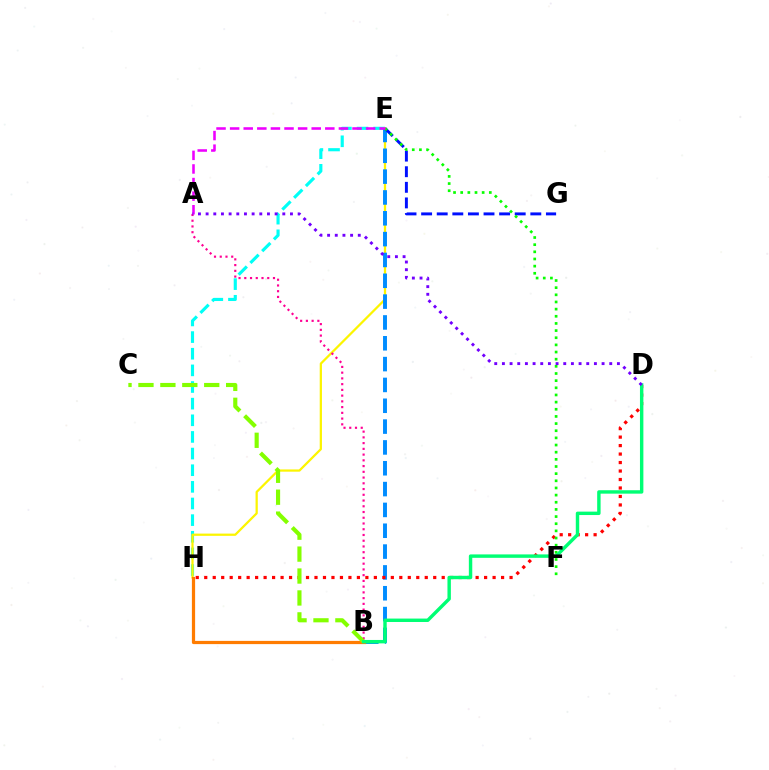{('E', 'H'): [{'color': '#00fff6', 'line_style': 'dashed', 'thickness': 2.26}, {'color': '#fcf500', 'line_style': 'solid', 'thickness': 1.62}], ('B', 'E'): [{'color': '#008cff', 'line_style': 'dashed', 'thickness': 2.83}], ('B', 'H'): [{'color': '#ff7c00', 'line_style': 'solid', 'thickness': 2.32}], ('A', 'B'): [{'color': '#ff0094', 'line_style': 'dotted', 'thickness': 1.56}], ('D', 'H'): [{'color': '#ff0000', 'line_style': 'dotted', 'thickness': 2.3}], ('E', 'G'): [{'color': '#0010ff', 'line_style': 'dashed', 'thickness': 2.12}], ('E', 'F'): [{'color': '#08ff00', 'line_style': 'dotted', 'thickness': 1.94}], ('A', 'E'): [{'color': '#ee00ff', 'line_style': 'dashed', 'thickness': 1.85}], ('B', 'C'): [{'color': '#84ff00', 'line_style': 'dashed', 'thickness': 2.98}], ('B', 'D'): [{'color': '#00ff74', 'line_style': 'solid', 'thickness': 2.46}], ('A', 'D'): [{'color': '#7200ff', 'line_style': 'dotted', 'thickness': 2.08}]}